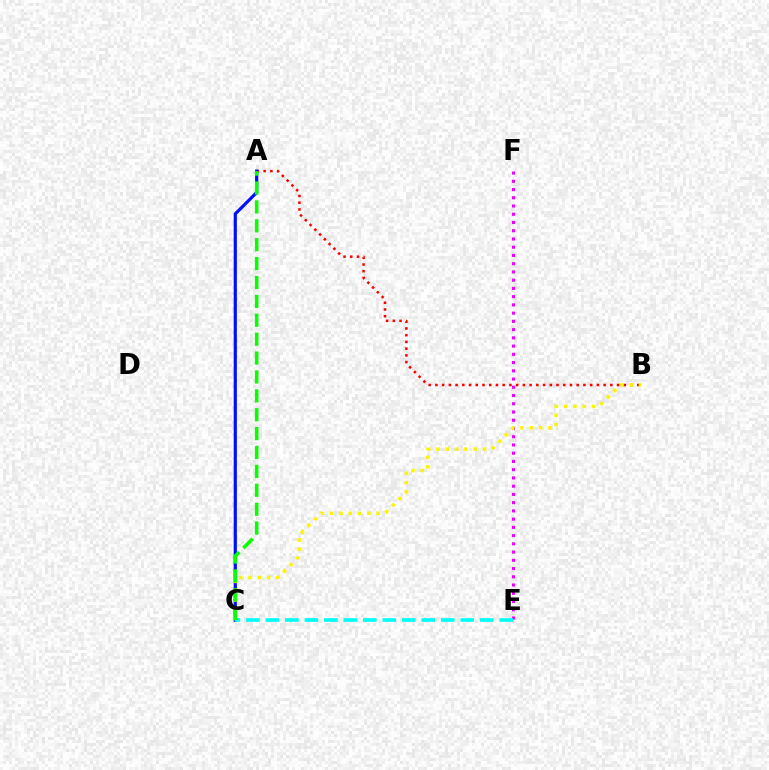{('A', 'B'): [{'color': '#ff0000', 'line_style': 'dotted', 'thickness': 1.83}], ('E', 'F'): [{'color': '#ee00ff', 'line_style': 'dotted', 'thickness': 2.24}], ('A', 'C'): [{'color': '#0010ff', 'line_style': 'solid', 'thickness': 2.3}, {'color': '#08ff00', 'line_style': 'dashed', 'thickness': 2.57}], ('B', 'C'): [{'color': '#fcf500', 'line_style': 'dotted', 'thickness': 2.52}], ('C', 'E'): [{'color': '#00fff6', 'line_style': 'dashed', 'thickness': 2.65}]}